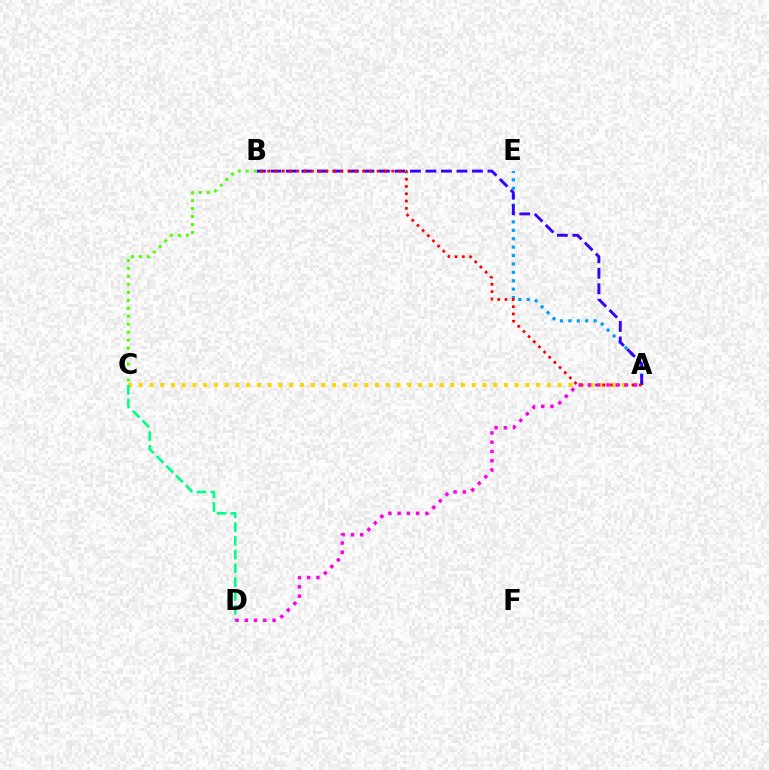{('A', 'C'): [{'color': '#ffd500', 'line_style': 'dotted', 'thickness': 2.92}], ('A', 'E'): [{'color': '#009eff', 'line_style': 'dotted', 'thickness': 2.28}], ('C', 'D'): [{'color': '#00ff86', 'line_style': 'dashed', 'thickness': 1.87}], ('A', 'B'): [{'color': '#3700ff', 'line_style': 'dashed', 'thickness': 2.11}, {'color': '#ff0000', 'line_style': 'dotted', 'thickness': 1.98}], ('A', 'D'): [{'color': '#ff00ed', 'line_style': 'dotted', 'thickness': 2.52}], ('B', 'C'): [{'color': '#4fff00', 'line_style': 'dotted', 'thickness': 2.16}]}